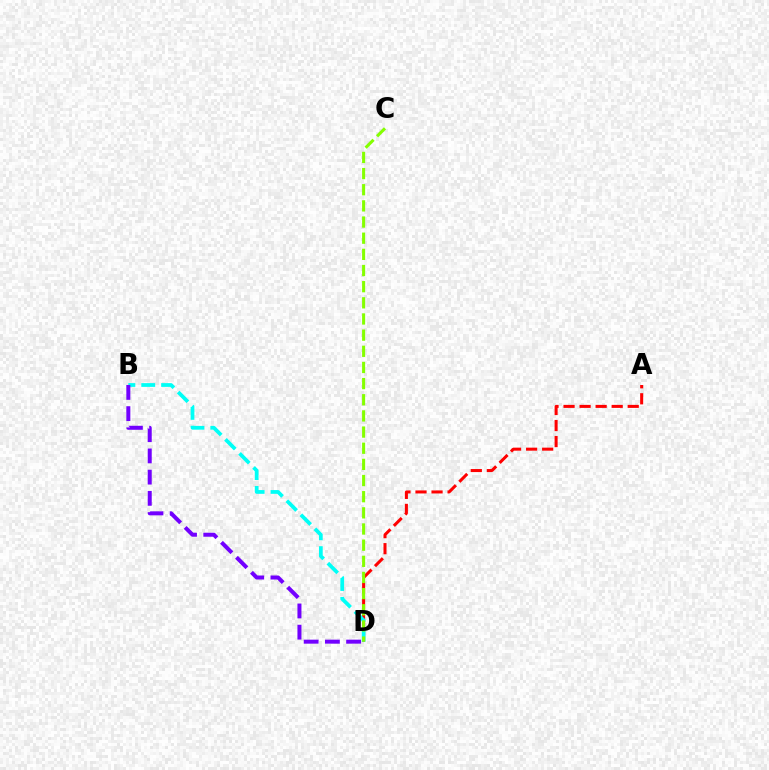{('A', 'D'): [{'color': '#ff0000', 'line_style': 'dashed', 'thickness': 2.18}], ('B', 'D'): [{'color': '#00fff6', 'line_style': 'dashed', 'thickness': 2.7}, {'color': '#7200ff', 'line_style': 'dashed', 'thickness': 2.88}], ('C', 'D'): [{'color': '#84ff00', 'line_style': 'dashed', 'thickness': 2.19}]}